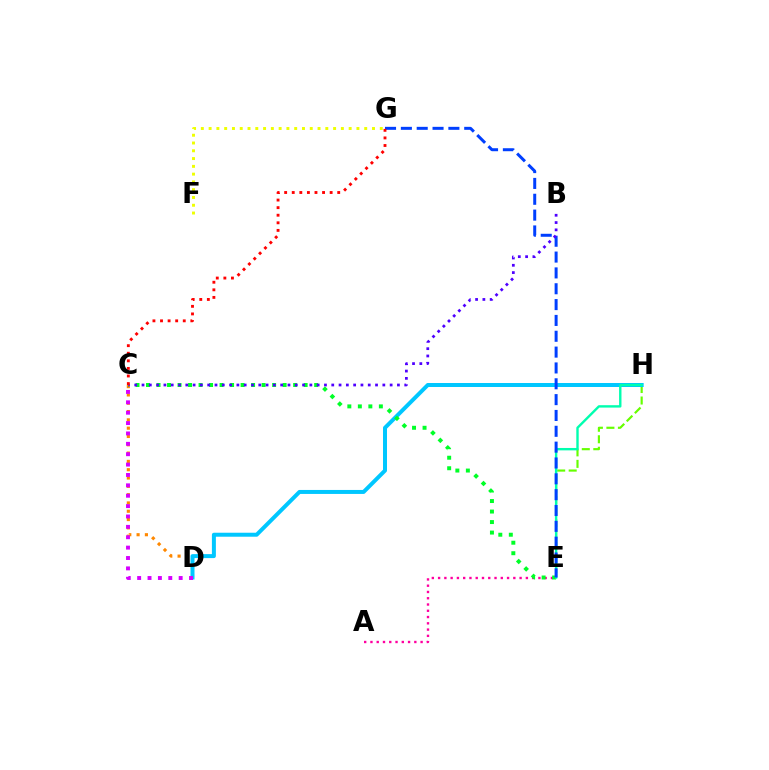{('E', 'H'): [{'color': '#66ff00', 'line_style': 'dashed', 'thickness': 1.56}, {'color': '#00ffaf', 'line_style': 'solid', 'thickness': 1.72}], ('A', 'E'): [{'color': '#ff00a0', 'line_style': 'dotted', 'thickness': 1.7}], ('C', 'D'): [{'color': '#ff8800', 'line_style': 'dotted', 'thickness': 2.26}, {'color': '#d600ff', 'line_style': 'dotted', 'thickness': 2.82}], ('D', 'H'): [{'color': '#00c7ff', 'line_style': 'solid', 'thickness': 2.87}], ('F', 'G'): [{'color': '#eeff00', 'line_style': 'dotted', 'thickness': 2.11}], ('C', 'E'): [{'color': '#00ff27', 'line_style': 'dotted', 'thickness': 2.86}], ('E', 'G'): [{'color': '#003fff', 'line_style': 'dashed', 'thickness': 2.15}], ('B', 'C'): [{'color': '#4f00ff', 'line_style': 'dotted', 'thickness': 1.98}], ('C', 'G'): [{'color': '#ff0000', 'line_style': 'dotted', 'thickness': 2.06}]}